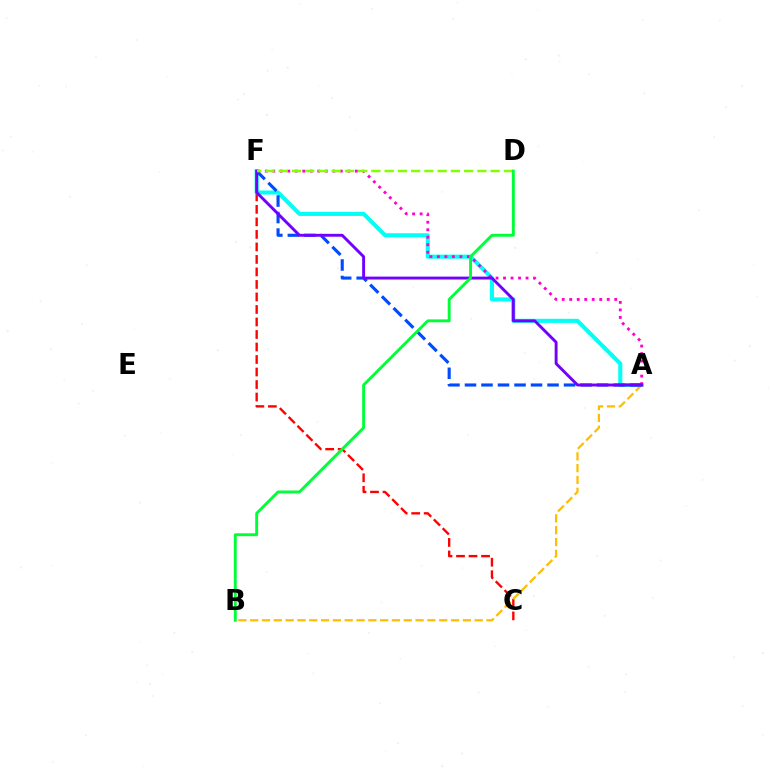{('C', 'F'): [{'color': '#ff0000', 'line_style': 'dashed', 'thickness': 1.7}], ('A', 'F'): [{'color': '#00fff6', 'line_style': 'solid', 'thickness': 2.92}, {'color': '#ff00cf', 'line_style': 'dotted', 'thickness': 2.04}, {'color': '#004bff', 'line_style': 'dashed', 'thickness': 2.24}, {'color': '#7200ff', 'line_style': 'solid', 'thickness': 2.09}], ('A', 'B'): [{'color': '#ffbd00', 'line_style': 'dashed', 'thickness': 1.6}], ('D', 'F'): [{'color': '#84ff00', 'line_style': 'dashed', 'thickness': 1.8}], ('B', 'D'): [{'color': '#00ff39', 'line_style': 'solid', 'thickness': 2.09}]}